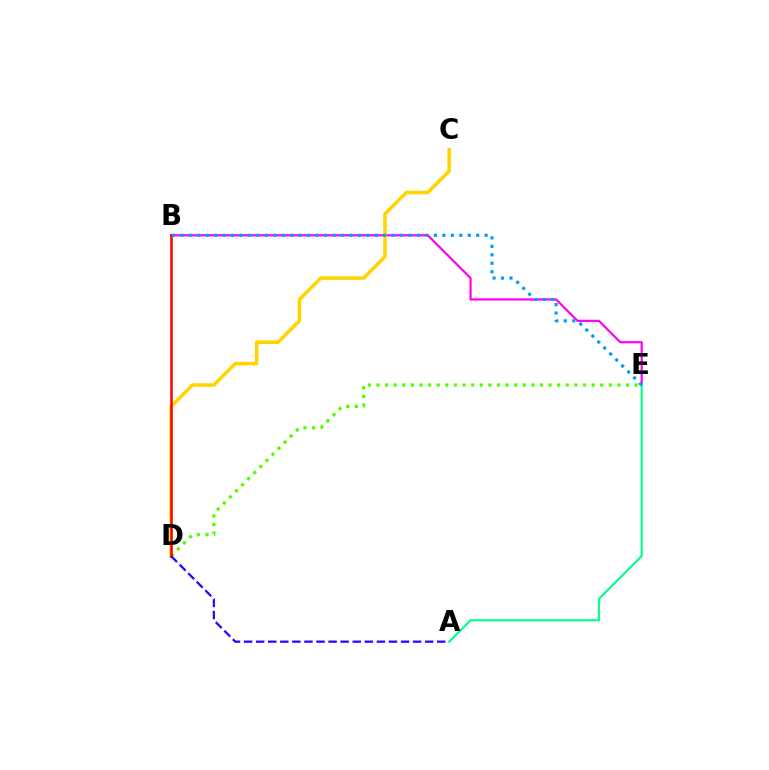{('B', 'E'): [{'color': '#ff00ed', 'line_style': 'solid', 'thickness': 1.58}, {'color': '#009eff', 'line_style': 'dotted', 'thickness': 2.3}], ('A', 'E'): [{'color': '#00ff86', 'line_style': 'solid', 'thickness': 1.52}], ('C', 'D'): [{'color': '#ffd500', 'line_style': 'solid', 'thickness': 2.57}], ('D', 'E'): [{'color': '#4fff00', 'line_style': 'dotted', 'thickness': 2.34}], ('B', 'D'): [{'color': '#ff0000', 'line_style': 'solid', 'thickness': 1.82}], ('A', 'D'): [{'color': '#3700ff', 'line_style': 'dashed', 'thickness': 1.64}]}